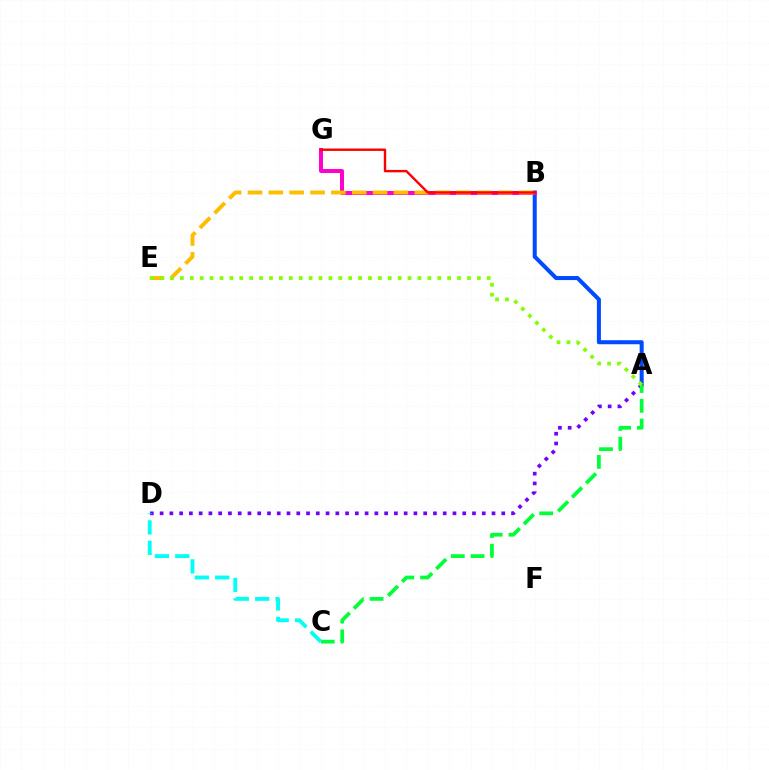{('A', 'D'): [{'color': '#7200ff', 'line_style': 'dotted', 'thickness': 2.65}], ('A', 'B'): [{'color': '#004bff', 'line_style': 'solid', 'thickness': 2.91}], ('B', 'G'): [{'color': '#ff00cf', 'line_style': 'solid', 'thickness': 2.86}, {'color': '#ff0000', 'line_style': 'solid', 'thickness': 1.73}], ('B', 'E'): [{'color': '#ffbd00', 'line_style': 'dashed', 'thickness': 2.83}], ('A', 'C'): [{'color': '#00ff39', 'line_style': 'dashed', 'thickness': 2.69}], ('A', 'E'): [{'color': '#84ff00', 'line_style': 'dotted', 'thickness': 2.69}], ('C', 'D'): [{'color': '#00fff6', 'line_style': 'dashed', 'thickness': 2.78}]}